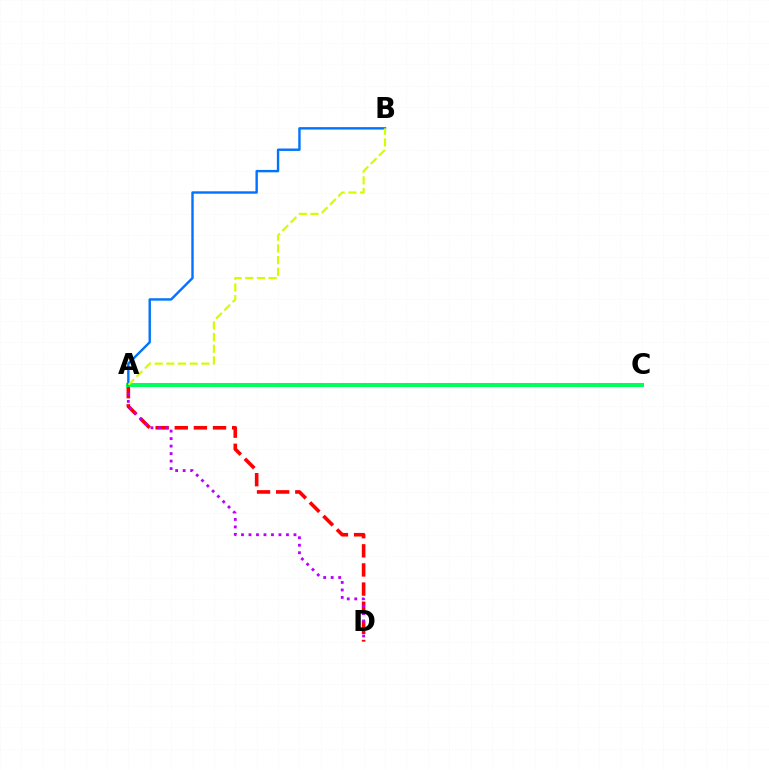{('A', 'D'): [{'color': '#ff0000', 'line_style': 'dashed', 'thickness': 2.6}, {'color': '#b900ff', 'line_style': 'dotted', 'thickness': 2.04}], ('A', 'C'): [{'color': '#00ff5c', 'line_style': 'solid', 'thickness': 2.9}], ('A', 'B'): [{'color': '#0074ff', 'line_style': 'solid', 'thickness': 1.73}, {'color': '#d1ff00', 'line_style': 'dashed', 'thickness': 1.59}]}